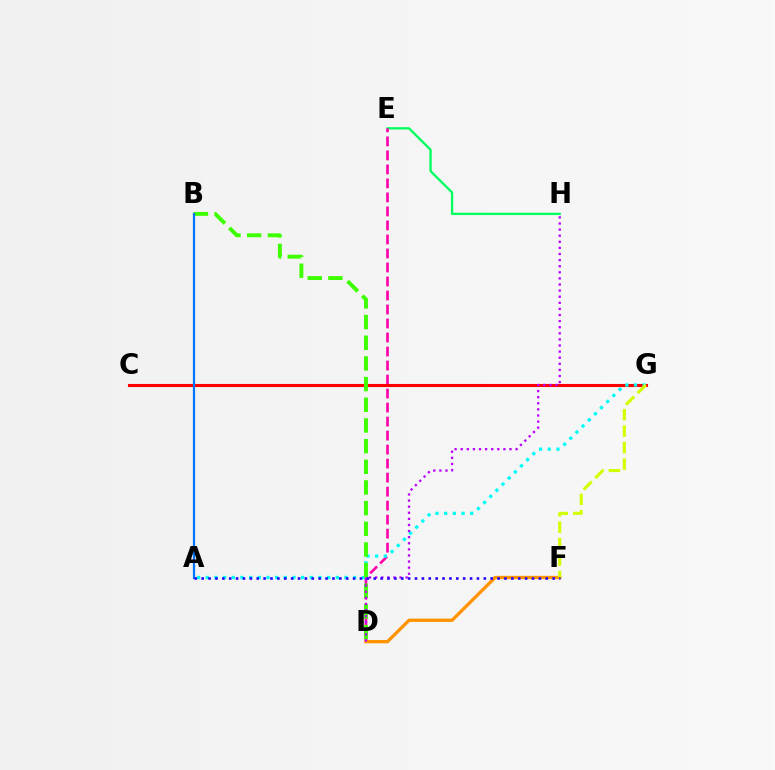{('E', 'H'): [{'color': '#00ff5c', 'line_style': 'solid', 'thickness': 1.66}], ('D', 'E'): [{'color': '#ff00ac', 'line_style': 'dashed', 'thickness': 1.9}], ('C', 'G'): [{'color': '#ff0000', 'line_style': 'solid', 'thickness': 2.22}], ('A', 'G'): [{'color': '#00fff6', 'line_style': 'dotted', 'thickness': 2.36}], ('B', 'D'): [{'color': '#3dff00', 'line_style': 'dashed', 'thickness': 2.81}], ('D', 'F'): [{'color': '#ff9400', 'line_style': 'solid', 'thickness': 2.39}], ('A', 'B'): [{'color': '#0074ff', 'line_style': 'solid', 'thickness': 1.6}], ('D', 'H'): [{'color': '#b900ff', 'line_style': 'dotted', 'thickness': 1.66}], ('F', 'G'): [{'color': '#d1ff00', 'line_style': 'dashed', 'thickness': 2.23}], ('A', 'F'): [{'color': '#2500ff', 'line_style': 'dotted', 'thickness': 1.87}]}